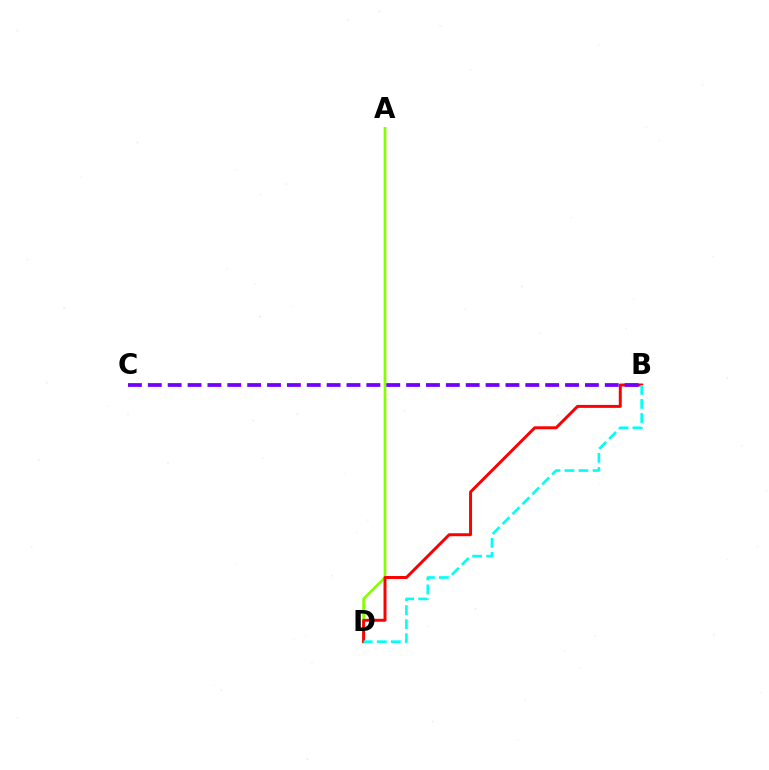{('A', 'D'): [{'color': '#84ff00', 'line_style': 'solid', 'thickness': 1.96}], ('B', 'D'): [{'color': '#ff0000', 'line_style': 'solid', 'thickness': 2.14}, {'color': '#00fff6', 'line_style': 'dashed', 'thickness': 1.91}], ('B', 'C'): [{'color': '#7200ff', 'line_style': 'dashed', 'thickness': 2.7}]}